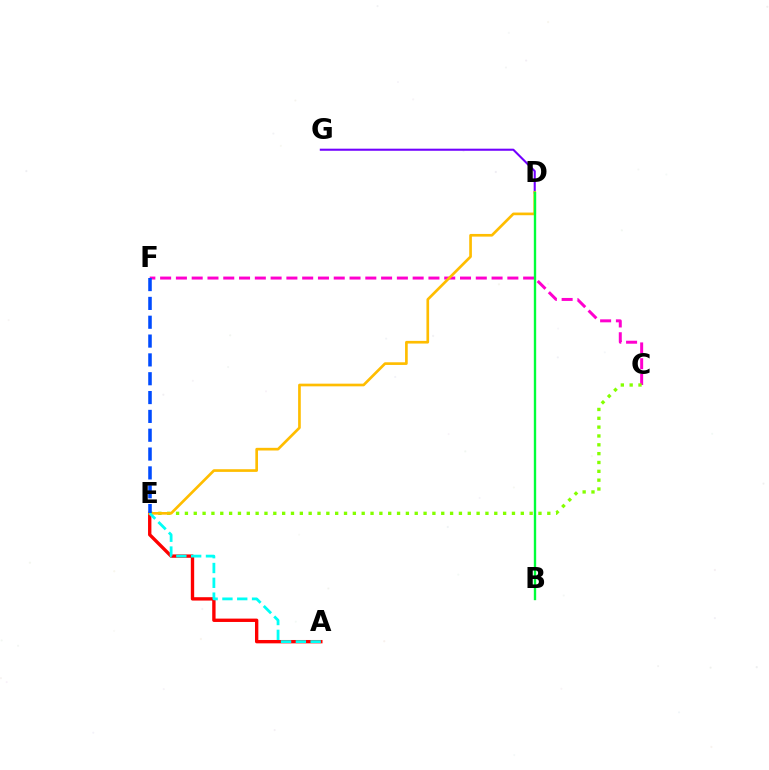{('A', 'E'): [{'color': '#ff0000', 'line_style': 'solid', 'thickness': 2.42}, {'color': '#00fff6', 'line_style': 'dashed', 'thickness': 2.01}], ('C', 'F'): [{'color': '#ff00cf', 'line_style': 'dashed', 'thickness': 2.14}], ('C', 'E'): [{'color': '#84ff00', 'line_style': 'dotted', 'thickness': 2.4}], ('D', 'G'): [{'color': '#7200ff', 'line_style': 'solid', 'thickness': 1.5}], ('D', 'E'): [{'color': '#ffbd00', 'line_style': 'solid', 'thickness': 1.92}], ('E', 'F'): [{'color': '#004bff', 'line_style': 'dashed', 'thickness': 2.56}], ('B', 'D'): [{'color': '#00ff39', 'line_style': 'solid', 'thickness': 1.7}]}